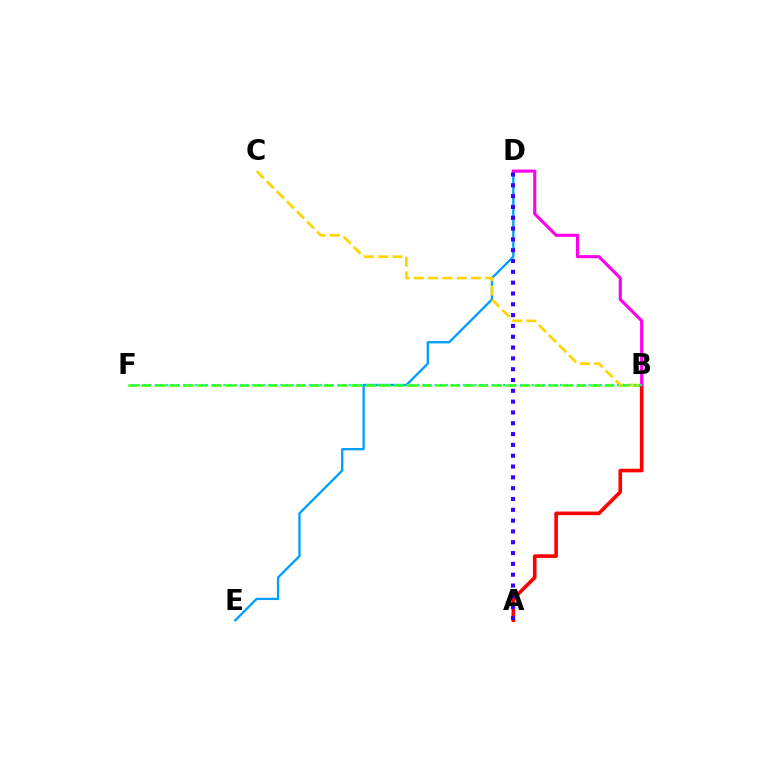{('D', 'E'): [{'color': '#009eff', 'line_style': 'solid', 'thickness': 1.67}], ('B', 'F'): [{'color': '#4fff00', 'line_style': 'dashed', 'thickness': 1.91}, {'color': '#00ff86', 'line_style': 'dotted', 'thickness': 1.55}], ('A', 'B'): [{'color': '#ff0000', 'line_style': 'solid', 'thickness': 2.59}], ('B', 'D'): [{'color': '#ff00ed', 'line_style': 'solid', 'thickness': 2.23}], ('B', 'C'): [{'color': '#ffd500', 'line_style': 'dashed', 'thickness': 1.94}], ('A', 'D'): [{'color': '#3700ff', 'line_style': 'dotted', 'thickness': 2.94}]}